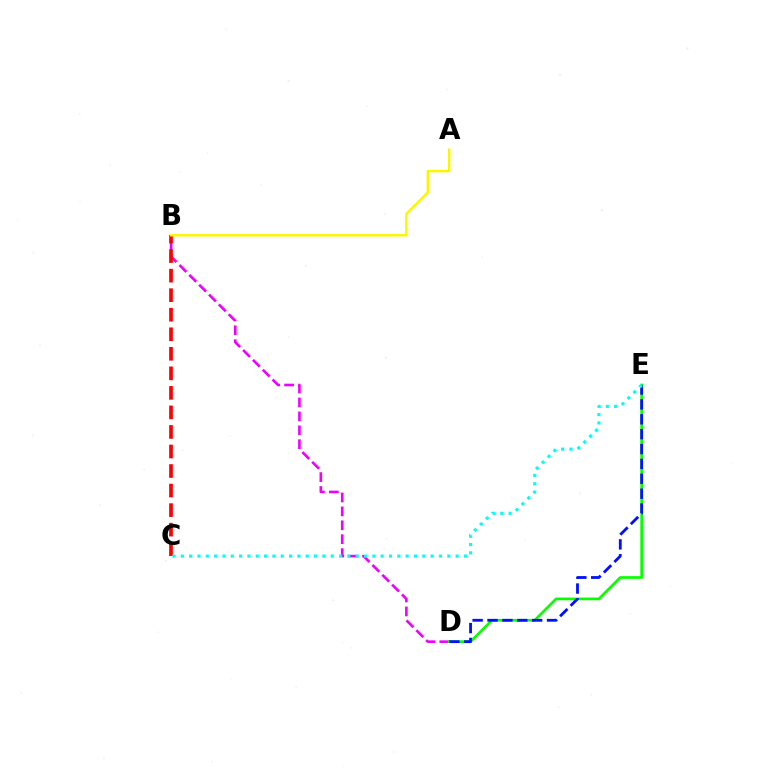{('B', 'D'): [{'color': '#ee00ff', 'line_style': 'dashed', 'thickness': 1.89}], ('B', 'C'): [{'color': '#ff0000', 'line_style': 'dashed', 'thickness': 2.65}], ('D', 'E'): [{'color': '#08ff00', 'line_style': 'solid', 'thickness': 1.95}, {'color': '#0010ff', 'line_style': 'dashed', 'thickness': 2.02}], ('C', 'E'): [{'color': '#00fff6', 'line_style': 'dotted', 'thickness': 2.26}], ('A', 'B'): [{'color': '#fcf500', 'line_style': 'solid', 'thickness': 1.75}]}